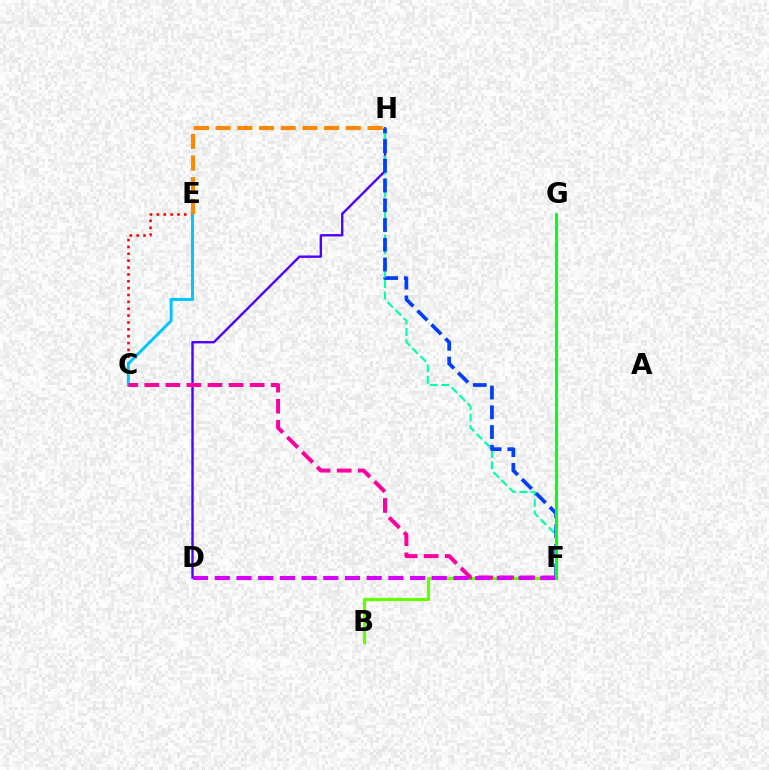{('C', 'E'): [{'color': '#ff0000', 'line_style': 'dotted', 'thickness': 1.87}, {'color': '#00c7ff', 'line_style': 'solid', 'thickness': 2.15}], ('D', 'H'): [{'color': '#4f00ff', 'line_style': 'solid', 'thickness': 1.71}], ('F', 'H'): [{'color': '#00ffaf', 'line_style': 'dashed', 'thickness': 1.54}, {'color': '#003fff', 'line_style': 'dashed', 'thickness': 2.68}], ('B', 'F'): [{'color': '#66ff00', 'line_style': 'solid', 'thickness': 2.3}], ('C', 'F'): [{'color': '#ff00a0', 'line_style': 'dashed', 'thickness': 2.86}], ('D', 'F'): [{'color': '#d600ff', 'line_style': 'dashed', 'thickness': 2.95}], ('F', 'G'): [{'color': '#eeff00', 'line_style': 'dashed', 'thickness': 2.28}, {'color': '#00ff27', 'line_style': 'solid', 'thickness': 2.18}], ('E', 'H'): [{'color': '#ff8800', 'line_style': 'dashed', 'thickness': 2.95}]}